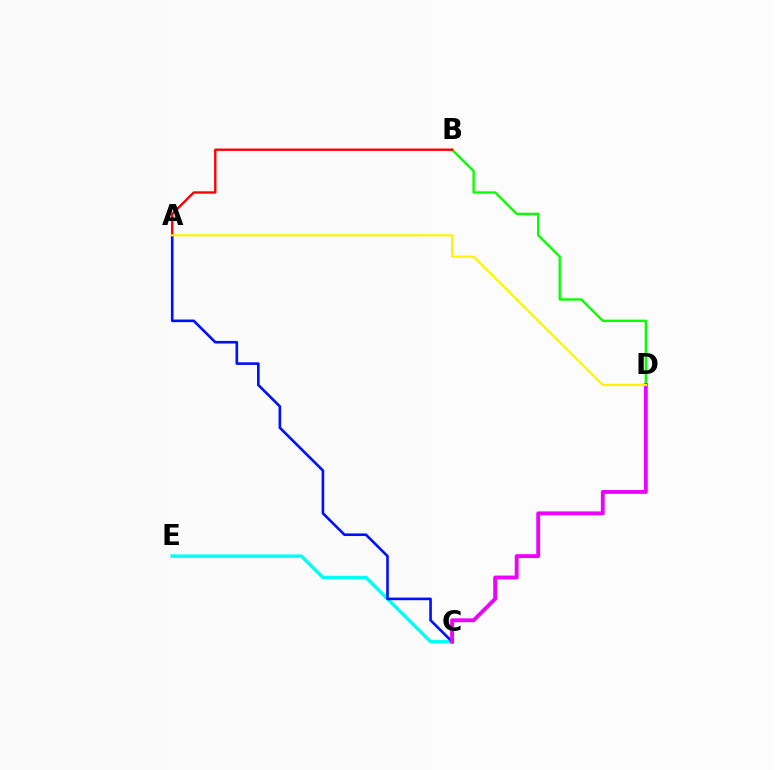{('B', 'D'): [{'color': '#08ff00', 'line_style': 'solid', 'thickness': 1.7}], ('C', 'E'): [{'color': '#00fff6', 'line_style': 'solid', 'thickness': 2.46}], ('A', 'C'): [{'color': '#0010ff', 'line_style': 'solid', 'thickness': 1.89}], ('C', 'D'): [{'color': '#ee00ff', 'line_style': 'solid', 'thickness': 2.78}], ('A', 'B'): [{'color': '#ff0000', 'line_style': 'solid', 'thickness': 1.71}], ('A', 'D'): [{'color': '#fcf500', 'line_style': 'solid', 'thickness': 1.58}]}